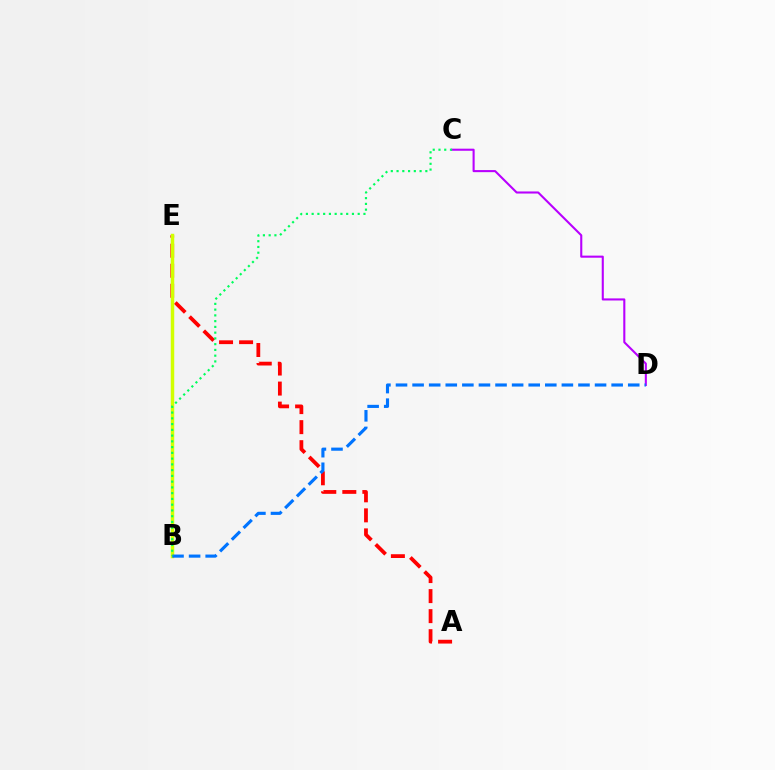{('A', 'E'): [{'color': '#ff0000', 'line_style': 'dashed', 'thickness': 2.72}], ('B', 'E'): [{'color': '#d1ff00', 'line_style': 'solid', 'thickness': 2.49}], ('C', 'D'): [{'color': '#b900ff', 'line_style': 'solid', 'thickness': 1.5}], ('B', 'D'): [{'color': '#0074ff', 'line_style': 'dashed', 'thickness': 2.25}], ('B', 'C'): [{'color': '#00ff5c', 'line_style': 'dotted', 'thickness': 1.56}]}